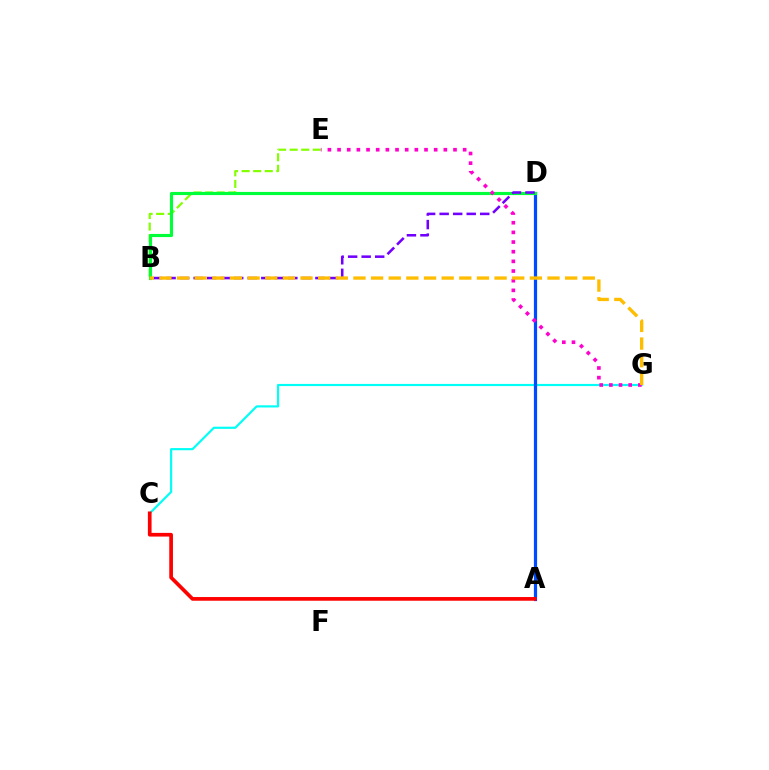{('C', 'G'): [{'color': '#00fff6', 'line_style': 'solid', 'thickness': 1.56}], ('A', 'D'): [{'color': '#004bff', 'line_style': 'solid', 'thickness': 2.31}], ('B', 'E'): [{'color': '#84ff00', 'line_style': 'dashed', 'thickness': 1.57}], ('B', 'D'): [{'color': '#00ff39', 'line_style': 'solid', 'thickness': 2.27}, {'color': '#7200ff', 'line_style': 'dashed', 'thickness': 1.84}], ('E', 'G'): [{'color': '#ff00cf', 'line_style': 'dotted', 'thickness': 2.63}], ('B', 'G'): [{'color': '#ffbd00', 'line_style': 'dashed', 'thickness': 2.4}], ('A', 'C'): [{'color': '#ff0000', 'line_style': 'solid', 'thickness': 2.66}]}